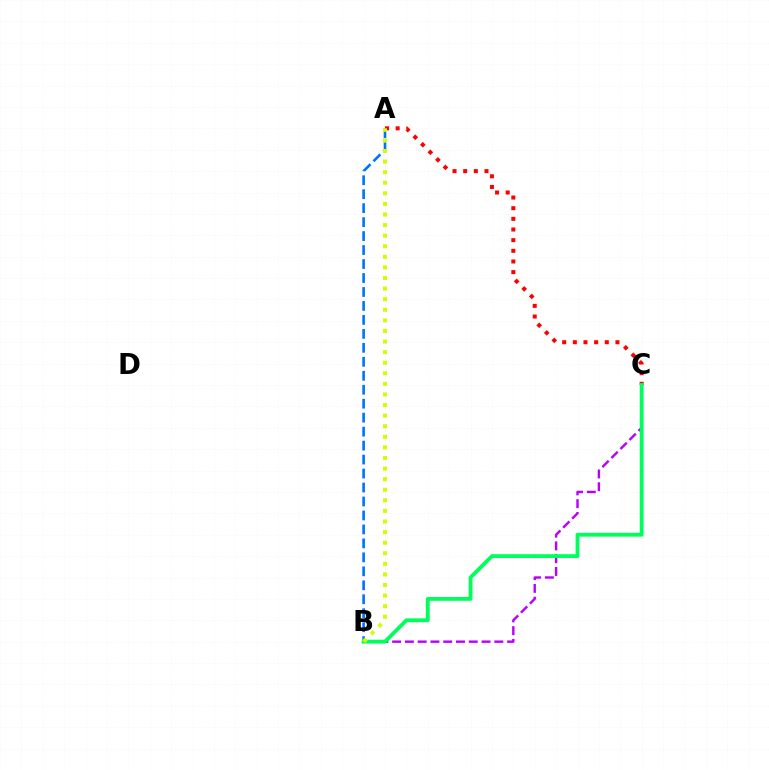{('B', 'C'): [{'color': '#b900ff', 'line_style': 'dashed', 'thickness': 1.74}, {'color': '#00ff5c', 'line_style': 'solid', 'thickness': 2.76}], ('A', 'C'): [{'color': '#ff0000', 'line_style': 'dotted', 'thickness': 2.89}], ('A', 'B'): [{'color': '#0074ff', 'line_style': 'dashed', 'thickness': 1.9}, {'color': '#d1ff00', 'line_style': 'dotted', 'thickness': 2.88}]}